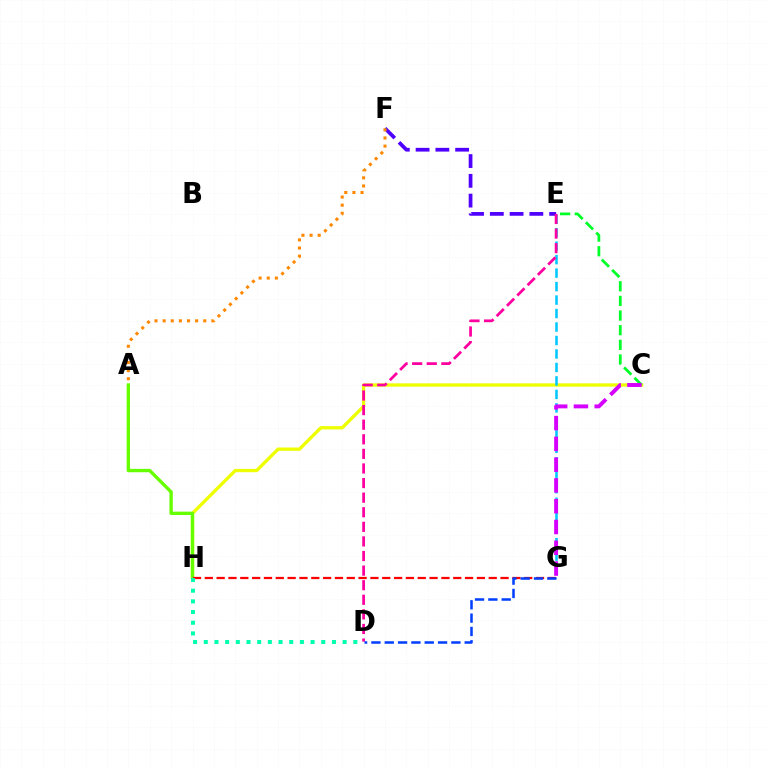{('C', 'H'): [{'color': '#eeff00', 'line_style': 'solid', 'thickness': 2.38}], ('A', 'H'): [{'color': '#66ff00', 'line_style': 'solid', 'thickness': 2.42}], ('E', 'G'): [{'color': '#00c7ff', 'line_style': 'dashed', 'thickness': 1.83}], ('C', 'E'): [{'color': '#00ff27', 'line_style': 'dashed', 'thickness': 1.99}], ('G', 'H'): [{'color': '#ff0000', 'line_style': 'dashed', 'thickness': 1.61}], ('E', 'F'): [{'color': '#4f00ff', 'line_style': 'dashed', 'thickness': 2.69}], ('D', 'E'): [{'color': '#ff00a0', 'line_style': 'dashed', 'thickness': 1.98}], ('C', 'G'): [{'color': '#d600ff', 'line_style': 'dashed', 'thickness': 2.82}], ('D', 'G'): [{'color': '#003fff', 'line_style': 'dashed', 'thickness': 1.81}], ('D', 'H'): [{'color': '#00ffaf', 'line_style': 'dotted', 'thickness': 2.9}], ('A', 'F'): [{'color': '#ff8800', 'line_style': 'dotted', 'thickness': 2.21}]}